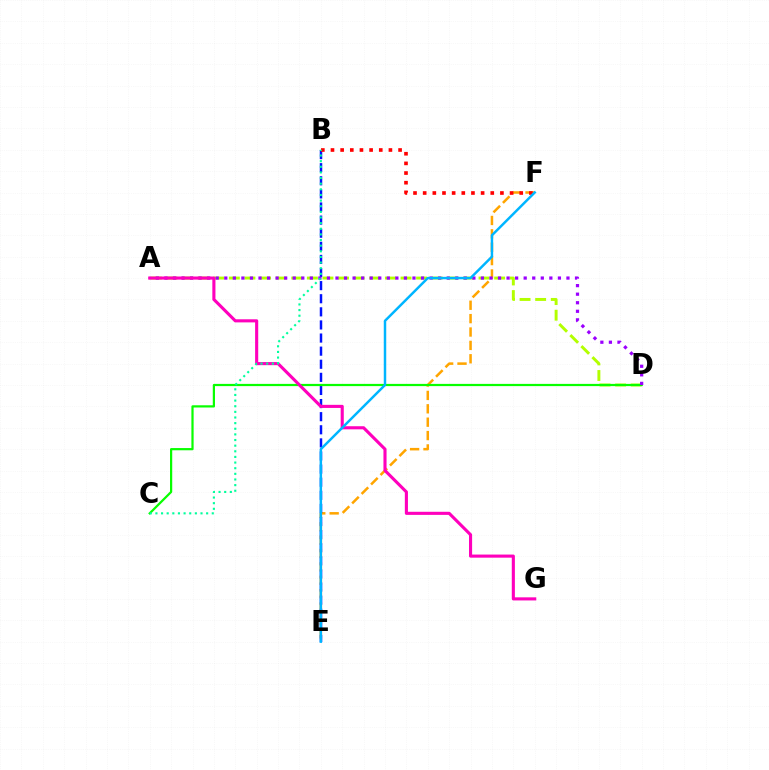{('E', 'F'): [{'color': '#ffa500', 'line_style': 'dashed', 'thickness': 1.82}, {'color': '#00b5ff', 'line_style': 'solid', 'thickness': 1.78}], ('B', 'E'): [{'color': '#0010ff', 'line_style': 'dashed', 'thickness': 1.78}], ('B', 'F'): [{'color': '#ff0000', 'line_style': 'dotted', 'thickness': 2.62}], ('A', 'D'): [{'color': '#b3ff00', 'line_style': 'dashed', 'thickness': 2.12}, {'color': '#9b00ff', 'line_style': 'dotted', 'thickness': 2.32}], ('C', 'D'): [{'color': '#08ff00', 'line_style': 'solid', 'thickness': 1.6}], ('A', 'G'): [{'color': '#ff00bd', 'line_style': 'solid', 'thickness': 2.23}], ('B', 'C'): [{'color': '#00ff9d', 'line_style': 'dotted', 'thickness': 1.53}]}